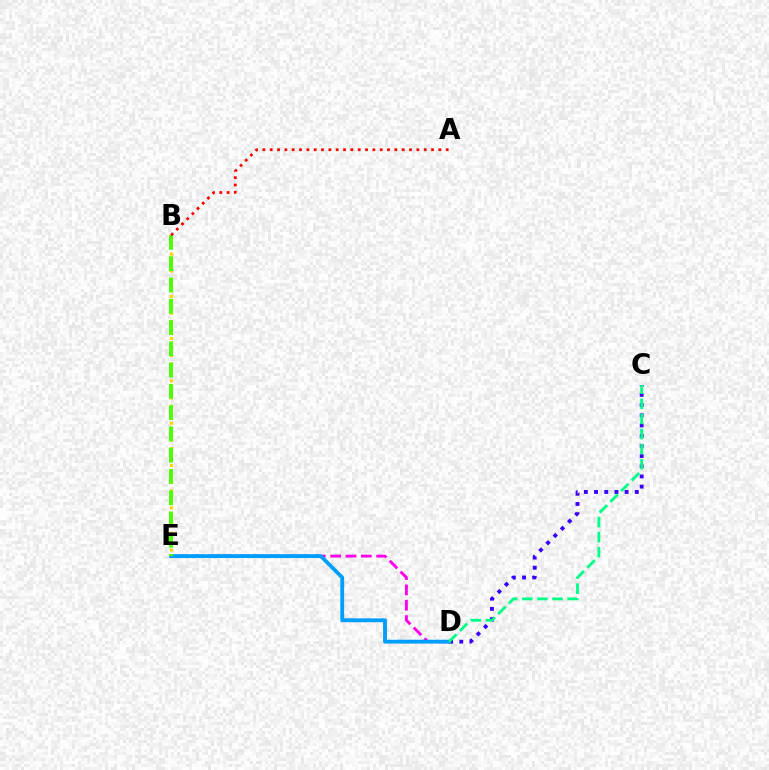{('C', 'D'): [{'color': '#3700ff', 'line_style': 'dotted', 'thickness': 2.77}, {'color': '#00ff86', 'line_style': 'dashed', 'thickness': 2.05}], ('D', 'E'): [{'color': '#ff00ed', 'line_style': 'dashed', 'thickness': 2.08}, {'color': '#009eff', 'line_style': 'solid', 'thickness': 2.77}], ('B', 'E'): [{'color': '#ffd500', 'line_style': 'dotted', 'thickness': 2.3}, {'color': '#4fff00', 'line_style': 'dashed', 'thickness': 2.89}], ('A', 'B'): [{'color': '#ff0000', 'line_style': 'dotted', 'thickness': 1.99}]}